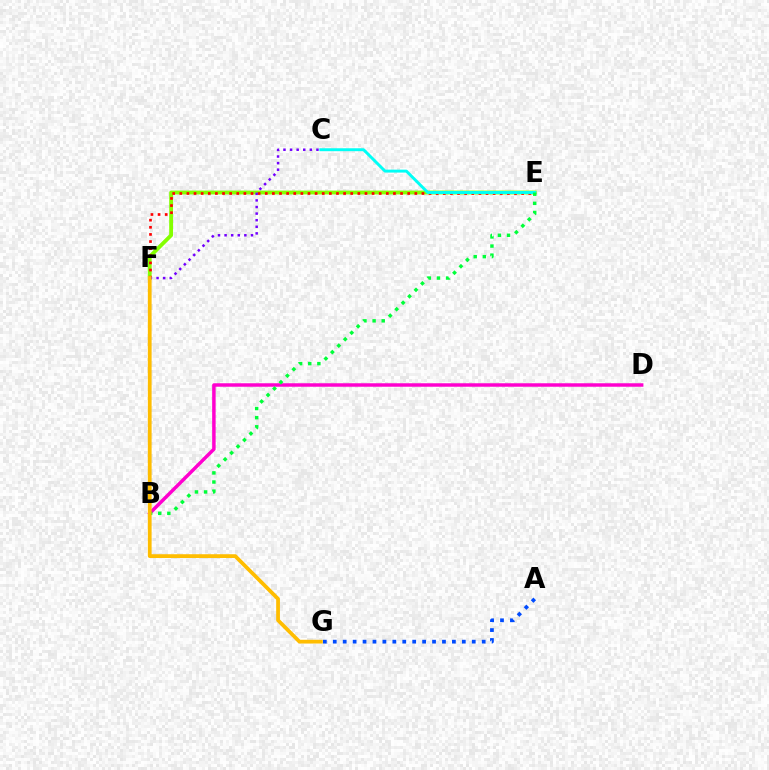{('E', 'F'): [{'color': '#84ff00', 'line_style': 'solid', 'thickness': 2.77}, {'color': '#ff0000', 'line_style': 'dotted', 'thickness': 1.93}], ('B', 'D'): [{'color': '#ff00cf', 'line_style': 'solid', 'thickness': 2.5}], ('C', 'E'): [{'color': '#00fff6', 'line_style': 'solid', 'thickness': 2.11}], ('C', 'F'): [{'color': '#7200ff', 'line_style': 'dotted', 'thickness': 1.79}], ('A', 'G'): [{'color': '#004bff', 'line_style': 'dotted', 'thickness': 2.7}], ('B', 'E'): [{'color': '#00ff39', 'line_style': 'dotted', 'thickness': 2.48}], ('F', 'G'): [{'color': '#ffbd00', 'line_style': 'solid', 'thickness': 2.71}]}